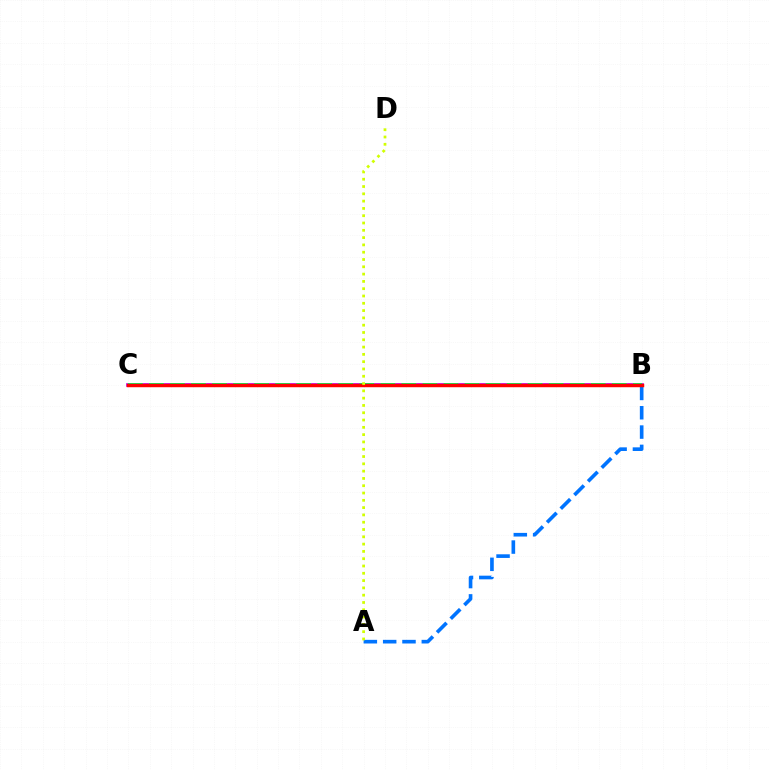{('B', 'C'): [{'color': '#b900ff', 'line_style': 'solid', 'thickness': 2.61}, {'color': '#00ff5c', 'line_style': 'dashed', 'thickness': 2.86}, {'color': '#ff0000', 'line_style': 'solid', 'thickness': 2.49}], ('A', 'B'): [{'color': '#0074ff', 'line_style': 'dashed', 'thickness': 2.62}], ('A', 'D'): [{'color': '#d1ff00', 'line_style': 'dotted', 'thickness': 1.98}]}